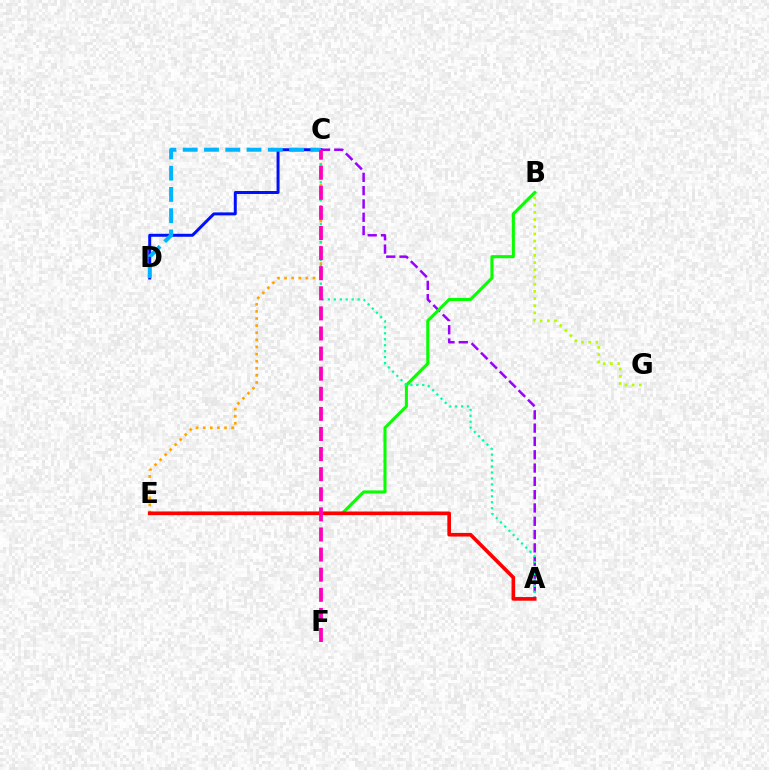{('B', 'G'): [{'color': '#b3ff00', 'line_style': 'dotted', 'thickness': 1.95}], ('A', 'C'): [{'color': '#9b00ff', 'line_style': 'dashed', 'thickness': 1.81}, {'color': '#00ff9d', 'line_style': 'dotted', 'thickness': 1.62}], ('C', 'D'): [{'color': '#0010ff', 'line_style': 'solid', 'thickness': 2.14}, {'color': '#00b5ff', 'line_style': 'dashed', 'thickness': 2.89}], ('C', 'E'): [{'color': '#ffa500', 'line_style': 'dotted', 'thickness': 1.93}], ('B', 'E'): [{'color': '#08ff00', 'line_style': 'solid', 'thickness': 2.21}], ('A', 'E'): [{'color': '#ff0000', 'line_style': 'solid', 'thickness': 2.63}], ('C', 'F'): [{'color': '#ff00bd', 'line_style': 'dashed', 'thickness': 2.73}]}